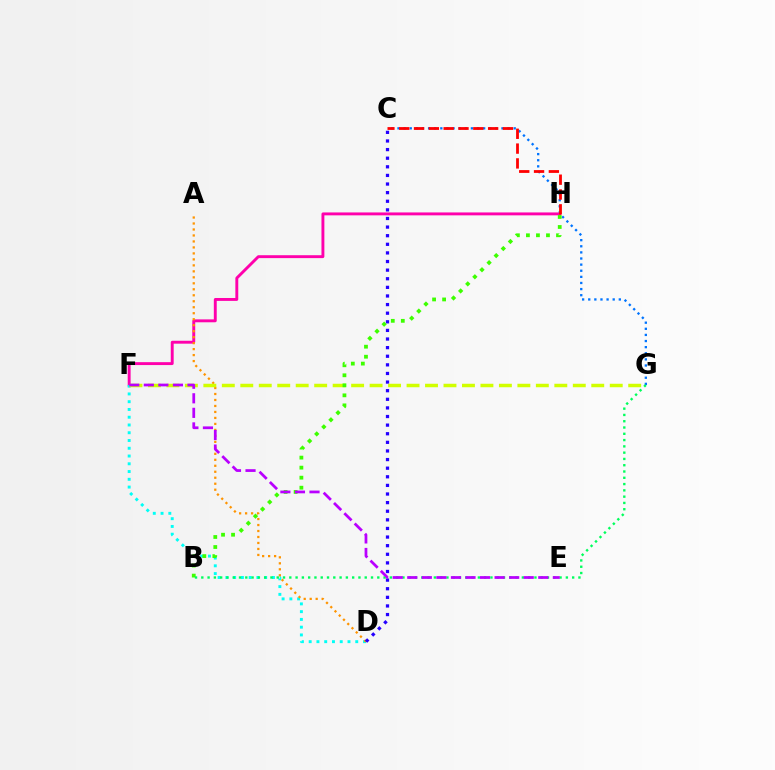{('C', 'G'): [{'color': '#0074ff', 'line_style': 'dotted', 'thickness': 1.66}], ('F', 'H'): [{'color': '#ff00ac', 'line_style': 'solid', 'thickness': 2.09}], ('D', 'F'): [{'color': '#00fff6', 'line_style': 'dotted', 'thickness': 2.11}], ('A', 'D'): [{'color': '#ff9400', 'line_style': 'dotted', 'thickness': 1.63}], ('C', 'D'): [{'color': '#2500ff', 'line_style': 'dotted', 'thickness': 2.34}], ('C', 'H'): [{'color': '#ff0000', 'line_style': 'dashed', 'thickness': 2.01}], ('F', 'G'): [{'color': '#d1ff00', 'line_style': 'dashed', 'thickness': 2.51}], ('B', 'H'): [{'color': '#3dff00', 'line_style': 'dotted', 'thickness': 2.72}], ('B', 'G'): [{'color': '#00ff5c', 'line_style': 'dotted', 'thickness': 1.71}], ('E', 'F'): [{'color': '#b900ff', 'line_style': 'dashed', 'thickness': 1.98}]}